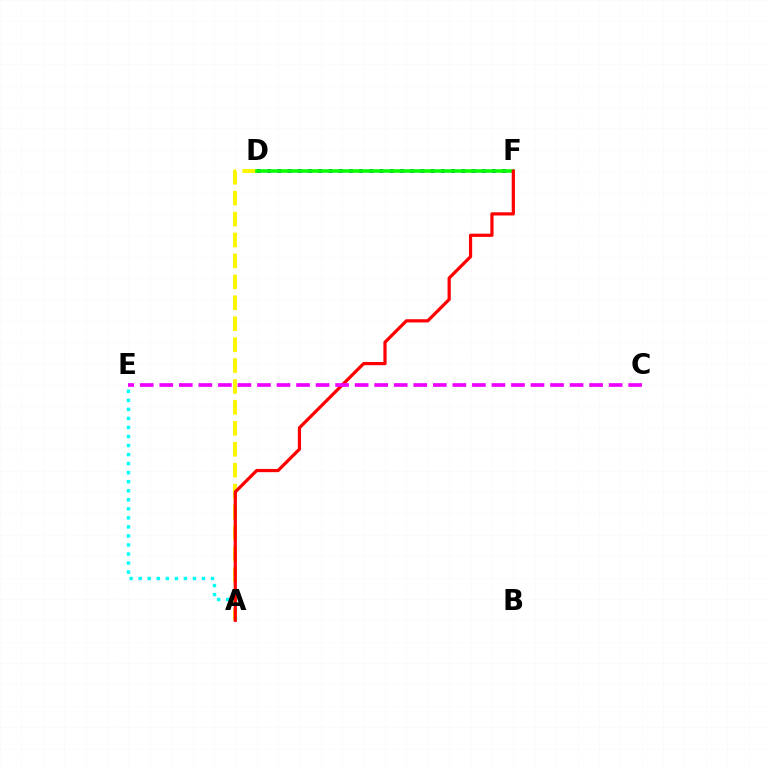{('D', 'F'): [{'color': '#0010ff', 'line_style': 'dotted', 'thickness': 2.78}, {'color': '#08ff00', 'line_style': 'solid', 'thickness': 2.56}], ('A', 'E'): [{'color': '#00fff6', 'line_style': 'dotted', 'thickness': 2.46}], ('A', 'D'): [{'color': '#fcf500', 'line_style': 'dashed', 'thickness': 2.84}], ('A', 'F'): [{'color': '#ff0000', 'line_style': 'solid', 'thickness': 2.31}], ('C', 'E'): [{'color': '#ee00ff', 'line_style': 'dashed', 'thickness': 2.65}]}